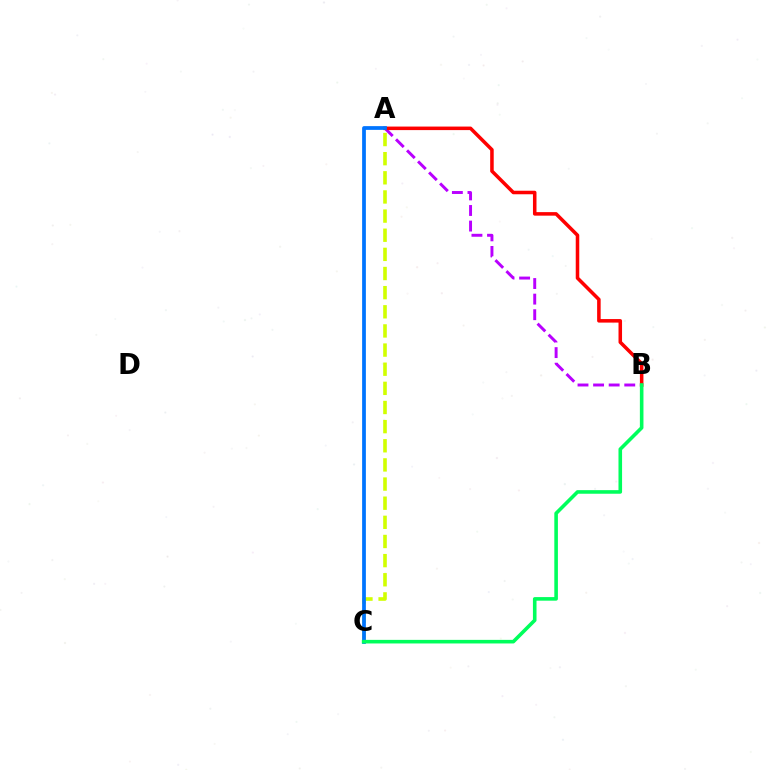{('A', 'B'): [{'color': '#b900ff', 'line_style': 'dashed', 'thickness': 2.12}, {'color': '#ff0000', 'line_style': 'solid', 'thickness': 2.54}], ('A', 'C'): [{'color': '#d1ff00', 'line_style': 'dashed', 'thickness': 2.6}, {'color': '#0074ff', 'line_style': 'solid', 'thickness': 2.7}], ('B', 'C'): [{'color': '#00ff5c', 'line_style': 'solid', 'thickness': 2.59}]}